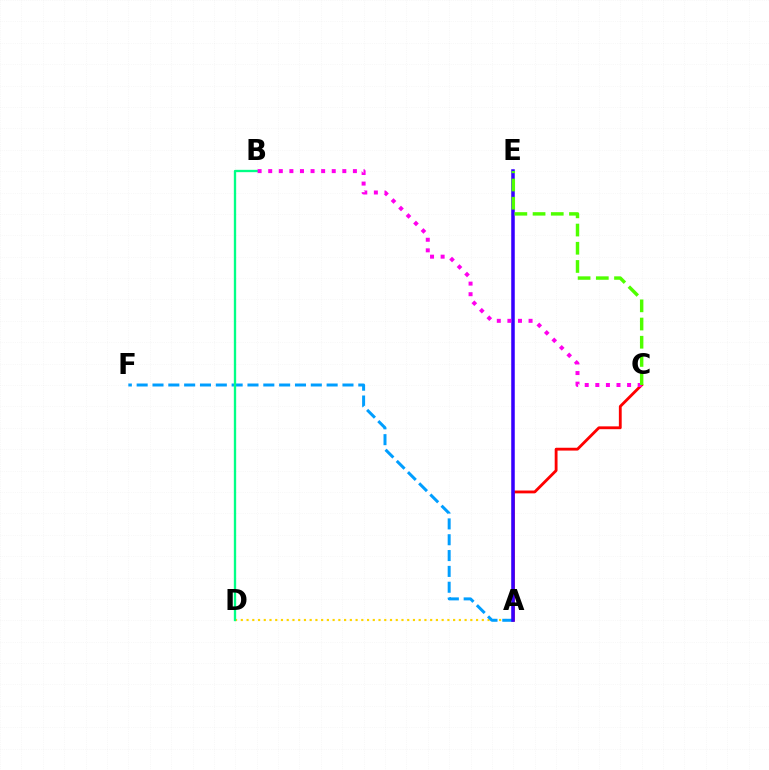{('A', 'D'): [{'color': '#ffd500', 'line_style': 'dotted', 'thickness': 1.56}], ('A', 'C'): [{'color': '#ff0000', 'line_style': 'solid', 'thickness': 2.04}], ('A', 'F'): [{'color': '#009eff', 'line_style': 'dashed', 'thickness': 2.15}], ('A', 'E'): [{'color': '#3700ff', 'line_style': 'solid', 'thickness': 2.54}], ('B', 'D'): [{'color': '#00ff86', 'line_style': 'solid', 'thickness': 1.68}], ('B', 'C'): [{'color': '#ff00ed', 'line_style': 'dotted', 'thickness': 2.88}], ('C', 'E'): [{'color': '#4fff00', 'line_style': 'dashed', 'thickness': 2.47}]}